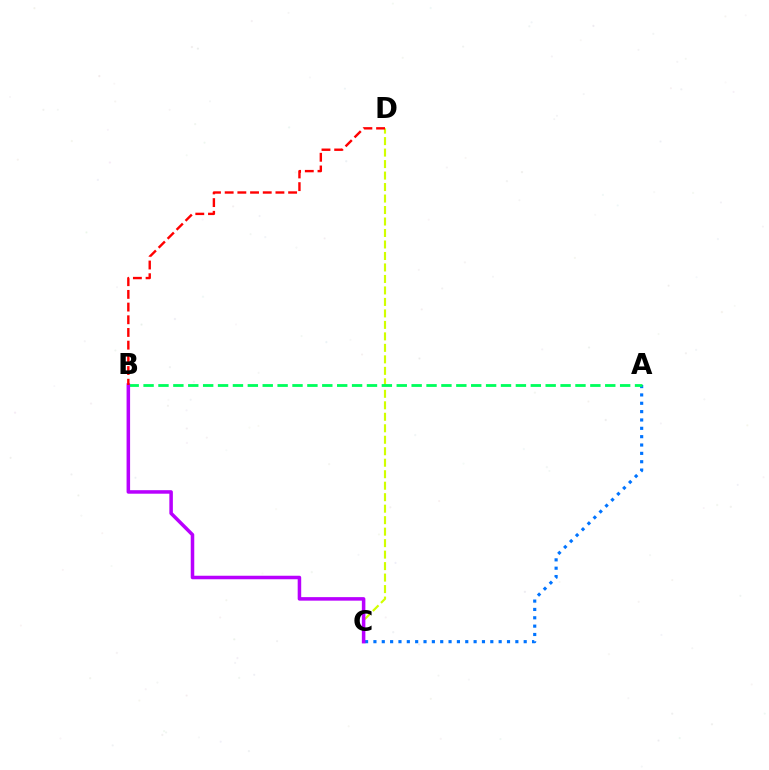{('C', 'D'): [{'color': '#d1ff00', 'line_style': 'dashed', 'thickness': 1.56}], ('A', 'C'): [{'color': '#0074ff', 'line_style': 'dotted', 'thickness': 2.27}], ('A', 'B'): [{'color': '#00ff5c', 'line_style': 'dashed', 'thickness': 2.02}], ('B', 'C'): [{'color': '#b900ff', 'line_style': 'solid', 'thickness': 2.54}], ('B', 'D'): [{'color': '#ff0000', 'line_style': 'dashed', 'thickness': 1.72}]}